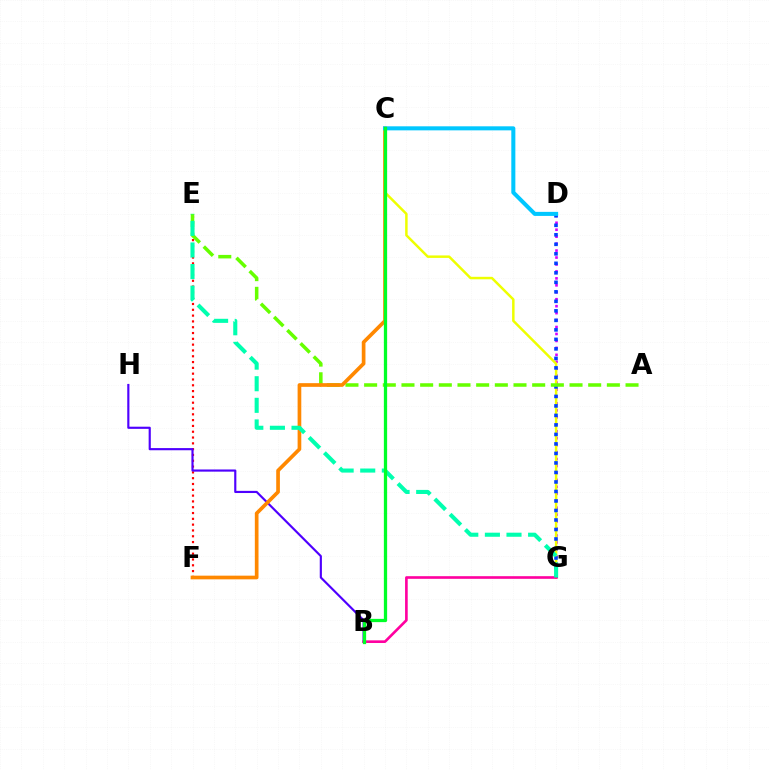{('D', 'G'): [{'color': '#d600ff', 'line_style': 'dotted', 'thickness': 1.89}, {'color': '#003fff', 'line_style': 'dotted', 'thickness': 2.58}], ('E', 'F'): [{'color': '#ff0000', 'line_style': 'dotted', 'thickness': 1.58}], ('C', 'G'): [{'color': '#eeff00', 'line_style': 'solid', 'thickness': 1.79}], ('B', 'H'): [{'color': '#4f00ff', 'line_style': 'solid', 'thickness': 1.55}], ('B', 'G'): [{'color': '#ff00a0', 'line_style': 'solid', 'thickness': 1.9}], ('A', 'E'): [{'color': '#66ff00', 'line_style': 'dashed', 'thickness': 2.54}], ('C', 'F'): [{'color': '#ff8800', 'line_style': 'solid', 'thickness': 2.65}], ('C', 'D'): [{'color': '#00c7ff', 'line_style': 'solid', 'thickness': 2.91}], ('E', 'G'): [{'color': '#00ffaf', 'line_style': 'dashed', 'thickness': 2.94}], ('B', 'C'): [{'color': '#00ff27', 'line_style': 'solid', 'thickness': 2.35}]}